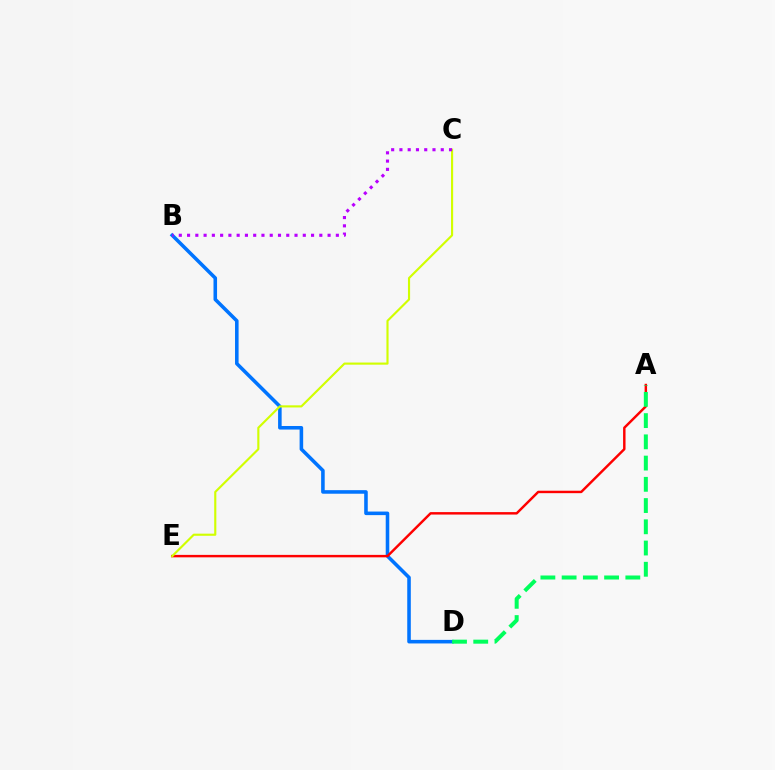{('B', 'D'): [{'color': '#0074ff', 'line_style': 'solid', 'thickness': 2.57}], ('A', 'E'): [{'color': '#ff0000', 'line_style': 'solid', 'thickness': 1.76}], ('C', 'E'): [{'color': '#d1ff00', 'line_style': 'solid', 'thickness': 1.54}], ('B', 'C'): [{'color': '#b900ff', 'line_style': 'dotted', 'thickness': 2.25}], ('A', 'D'): [{'color': '#00ff5c', 'line_style': 'dashed', 'thickness': 2.88}]}